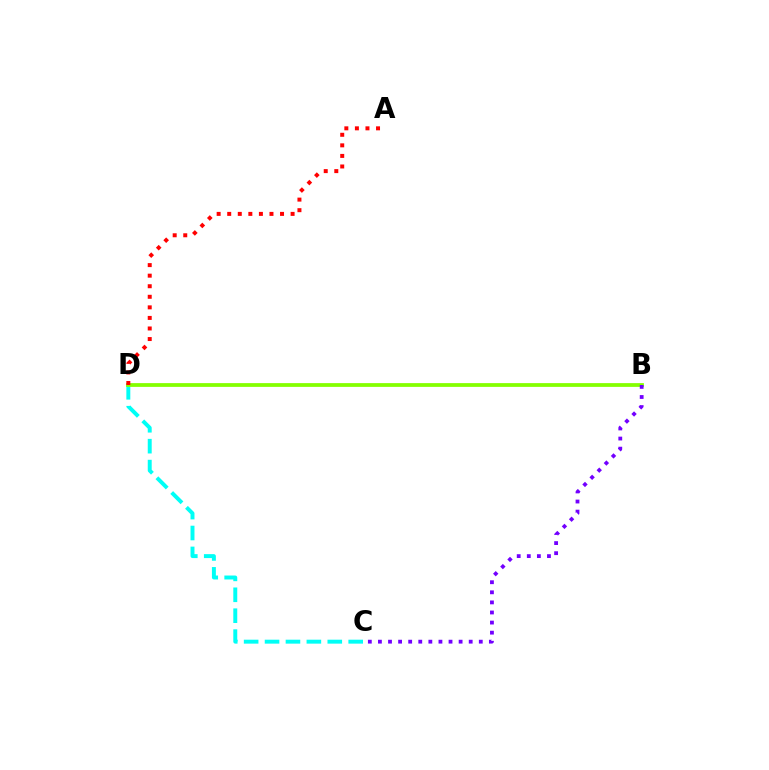{('C', 'D'): [{'color': '#00fff6', 'line_style': 'dashed', 'thickness': 2.84}], ('B', 'D'): [{'color': '#84ff00', 'line_style': 'solid', 'thickness': 2.71}], ('B', 'C'): [{'color': '#7200ff', 'line_style': 'dotted', 'thickness': 2.74}], ('A', 'D'): [{'color': '#ff0000', 'line_style': 'dotted', 'thickness': 2.87}]}